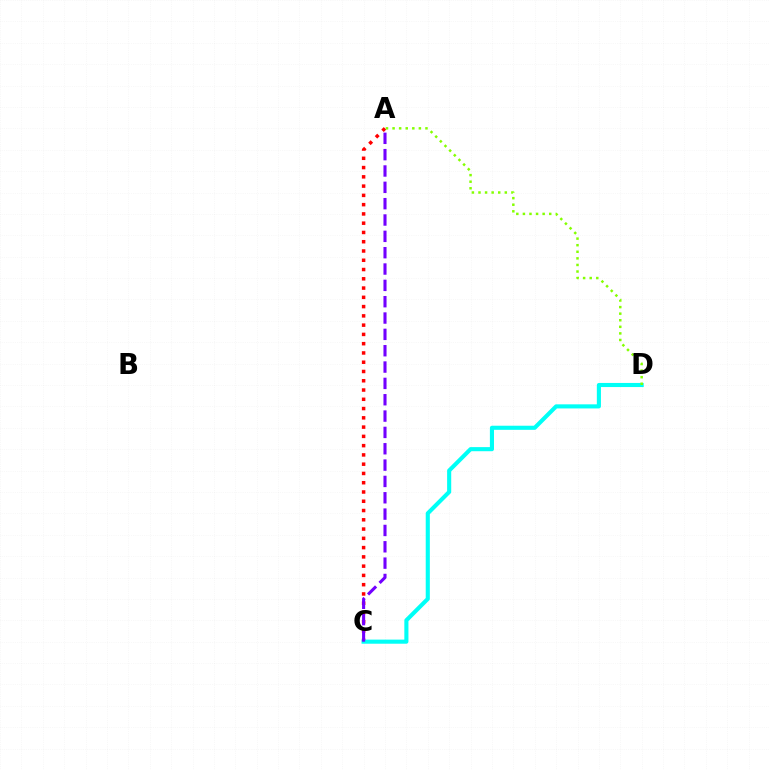{('A', 'C'): [{'color': '#ff0000', 'line_style': 'dotted', 'thickness': 2.52}, {'color': '#7200ff', 'line_style': 'dashed', 'thickness': 2.22}], ('C', 'D'): [{'color': '#00fff6', 'line_style': 'solid', 'thickness': 2.96}], ('A', 'D'): [{'color': '#84ff00', 'line_style': 'dotted', 'thickness': 1.79}]}